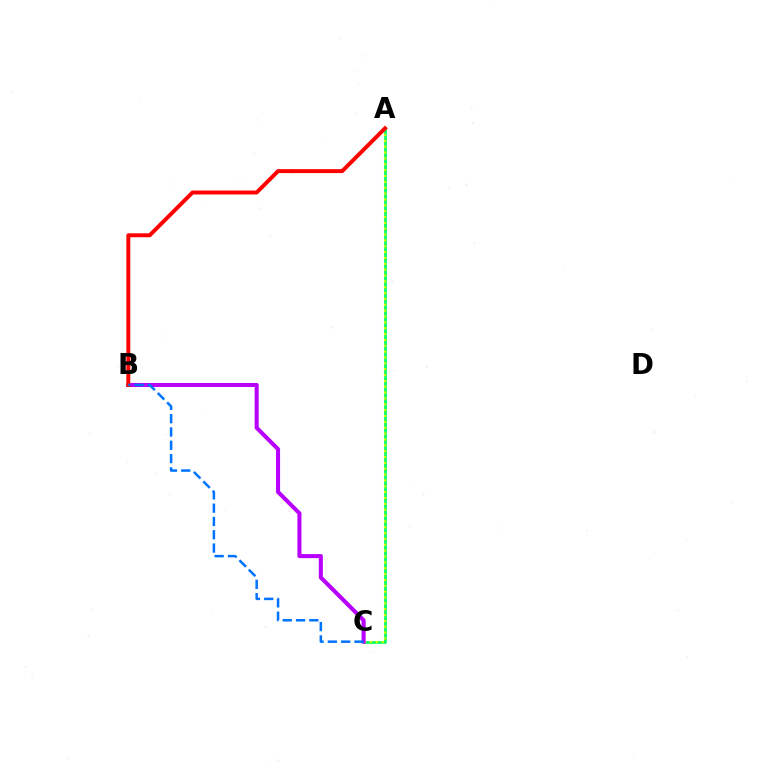{('A', 'C'): [{'color': '#00ff5c', 'line_style': 'solid', 'thickness': 1.93}, {'color': '#d1ff00', 'line_style': 'dotted', 'thickness': 1.59}], ('B', 'C'): [{'color': '#b900ff', 'line_style': 'solid', 'thickness': 2.92}, {'color': '#0074ff', 'line_style': 'dashed', 'thickness': 1.81}], ('A', 'B'): [{'color': '#ff0000', 'line_style': 'solid', 'thickness': 2.84}]}